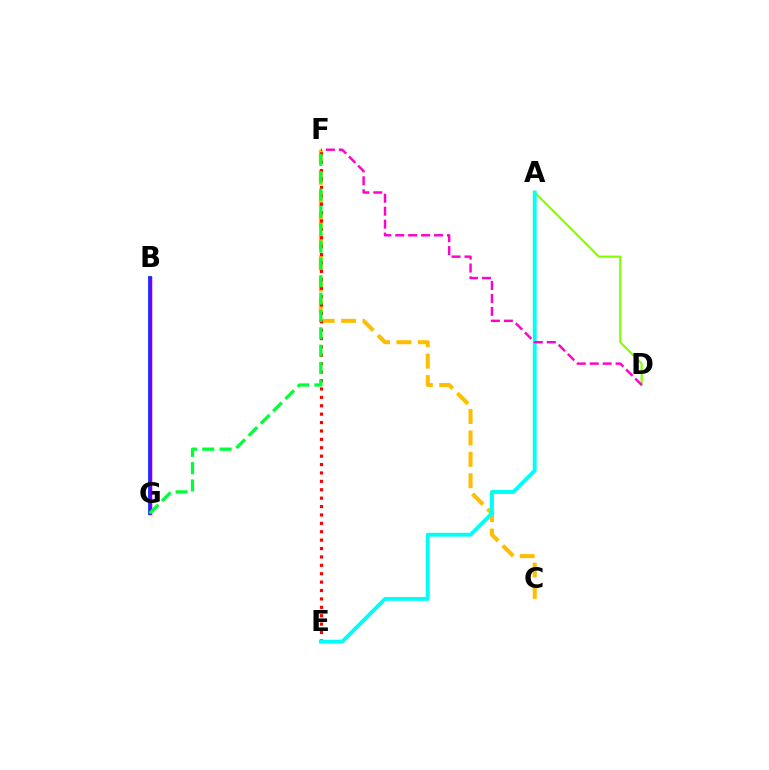{('C', 'F'): [{'color': '#ffbd00', 'line_style': 'dashed', 'thickness': 2.91}], ('B', 'G'): [{'color': '#004bff', 'line_style': 'solid', 'thickness': 2.79}, {'color': '#7200ff', 'line_style': 'solid', 'thickness': 2.52}], ('E', 'F'): [{'color': '#ff0000', 'line_style': 'dotted', 'thickness': 2.28}], ('F', 'G'): [{'color': '#00ff39', 'line_style': 'dashed', 'thickness': 2.36}], ('A', 'D'): [{'color': '#84ff00', 'line_style': 'solid', 'thickness': 1.59}], ('A', 'E'): [{'color': '#00fff6', 'line_style': 'solid', 'thickness': 2.79}], ('D', 'F'): [{'color': '#ff00cf', 'line_style': 'dashed', 'thickness': 1.76}]}